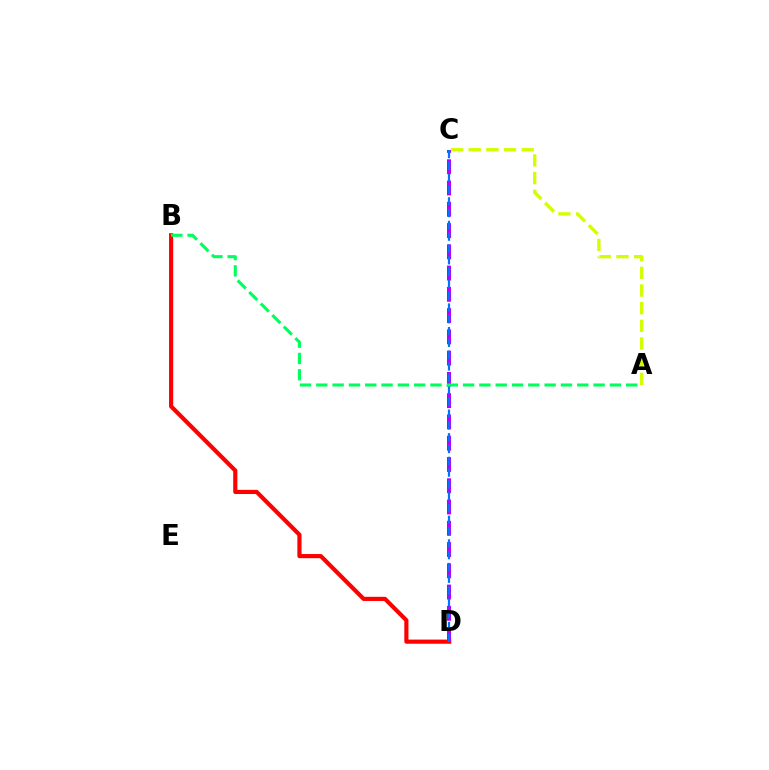{('B', 'D'): [{'color': '#ff0000', 'line_style': 'solid', 'thickness': 2.99}], ('C', 'D'): [{'color': '#b900ff', 'line_style': 'dashed', 'thickness': 2.89}, {'color': '#0074ff', 'line_style': 'dashed', 'thickness': 1.6}], ('A', 'C'): [{'color': '#d1ff00', 'line_style': 'dashed', 'thickness': 2.4}], ('A', 'B'): [{'color': '#00ff5c', 'line_style': 'dashed', 'thickness': 2.22}]}